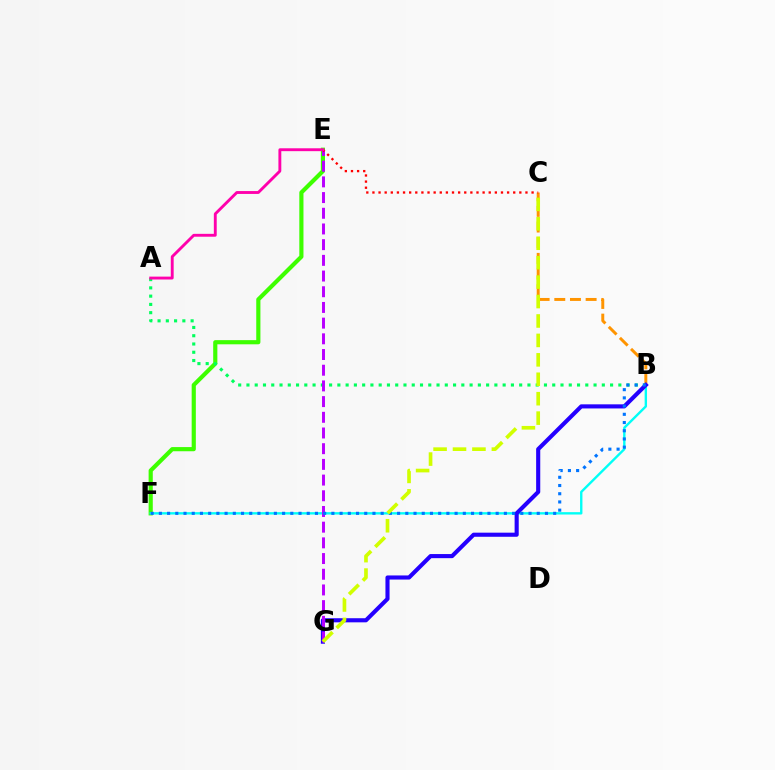{('E', 'F'): [{'color': '#3dff00', 'line_style': 'solid', 'thickness': 3.0}], ('A', 'B'): [{'color': '#00ff5c', 'line_style': 'dotted', 'thickness': 2.25}], ('B', 'C'): [{'color': '#ff9400', 'line_style': 'dashed', 'thickness': 2.13}], ('B', 'F'): [{'color': '#00fff6', 'line_style': 'solid', 'thickness': 1.71}, {'color': '#0074ff', 'line_style': 'dotted', 'thickness': 2.23}], ('B', 'G'): [{'color': '#2500ff', 'line_style': 'solid', 'thickness': 2.96}], ('E', 'G'): [{'color': '#b900ff', 'line_style': 'dashed', 'thickness': 2.13}], ('C', 'E'): [{'color': '#ff0000', 'line_style': 'dotted', 'thickness': 1.66}], ('A', 'E'): [{'color': '#ff00ac', 'line_style': 'solid', 'thickness': 2.07}], ('C', 'G'): [{'color': '#d1ff00', 'line_style': 'dashed', 'thickness': 2.64}]}